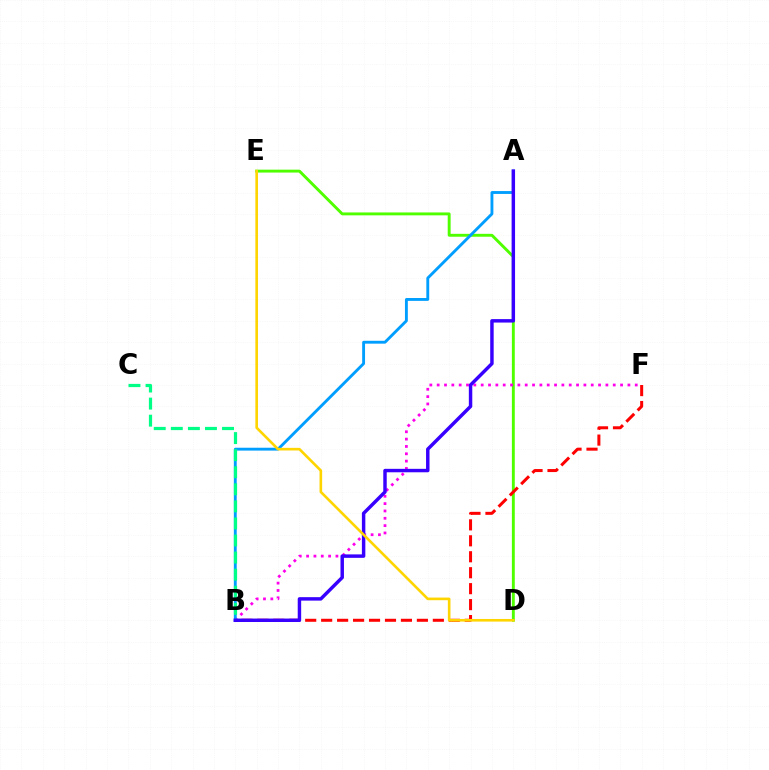{('D', 'E'): [{'color': '#4fff00', 'line_style': 'solid', 'thickness': 2.09}, {'color': '#ffd500', 'line_style': 'solid', 'thickness': 1.9}], ('B', 'F'): [{'color': '#ff0000', 'line_style': 'dashed', 'thickness': 2.17}, {'color': '#ff00ed', 'line_style': 'dotted', 'thickness': 1.99}], ('A', 'B'): [{'color': '#009eff', 'line_style': 'solid', 'thickness': 2.06}, {'color': '#3700ff', 'line_style': 'solid', 'thickness': 2.48}], ('B', 'C'): [{'color': '#00ff86', 'line_style': 'dashed', 'thickness': 2.32}]}